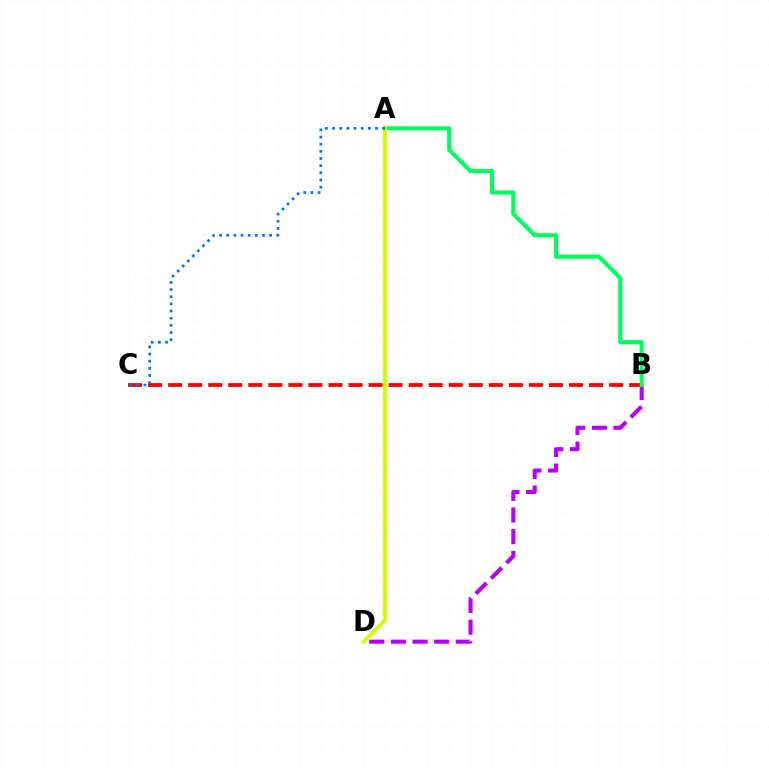{('B', 'D'): [{'color': '#b900ff', 'line_style': 'dashed', 'thickness': 2.94}], ('B', 'C'): [{'color': '#ff0000', 'line_style': 'dashed', 'thickness': 2.72}], ('A', 'B'): [{'color': '#00ff5c', 'line_style': 'solid', 'thickness': 2.96}], ('A', 'D'): [{'color': '#d1ff00', 'line_style': 'solid', 'thickness': 2.76}], ('A', 'C'): [{'color': '#0074ff', 'line_style': 'dotted', 'thickness': 1.94}]}